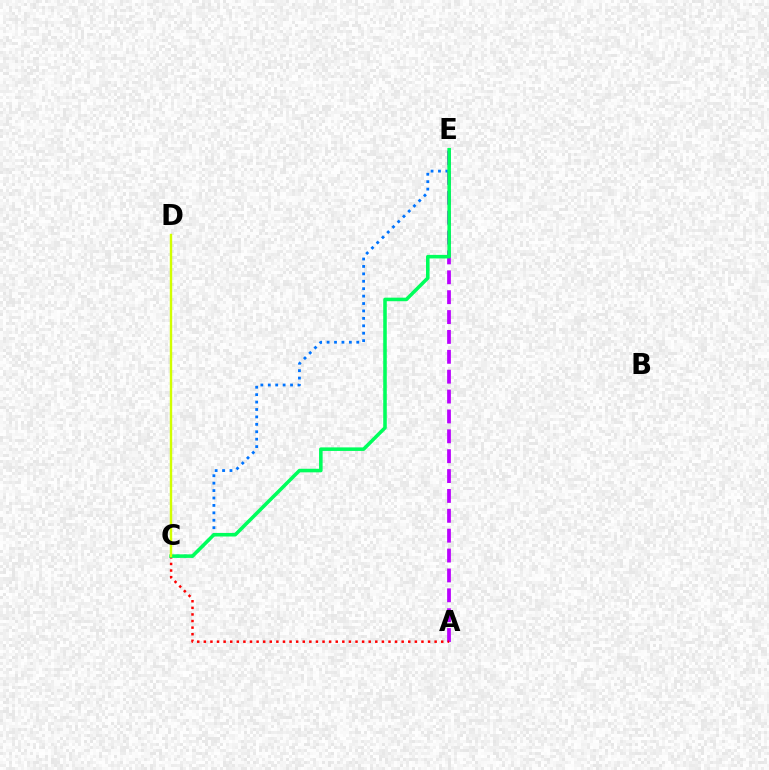{('A', 'E'): [{'color': '#b900ff', 'line_style': 'dashed', 'thickness': 2.7}], ('A', 'C'): [{'color': '#ff0000', 'line_style': 'dotted', 'thickness': 1.79}], ('C', 'E'): [{'color': '#0074ff', 'line_style': 'dotted', 'thickness': 2.02}, {'color': '#00ff5c', 'line_style': 'solid', 'thickness': 2.56}], ('C', 'D'): [{'color': '#d1ff00', 'line_style': 'solid', 'thickness': 1.73}]}